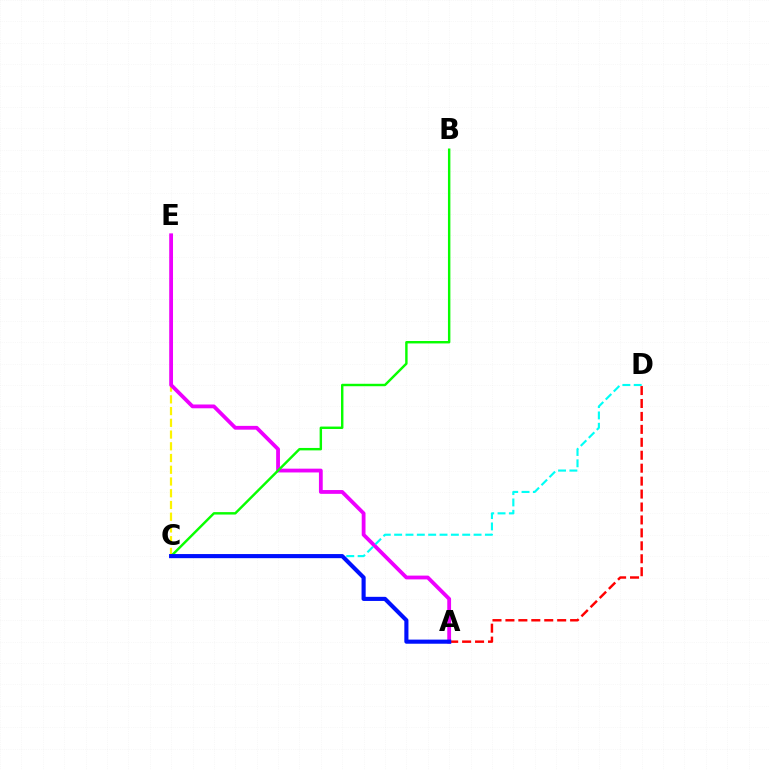{('C', 'E'): [{'color': '#fcf500', 'line_style': 'dashed', 'thickness': 1.59}], ('A', 'D'): [{'color': '#ff0000', 'line_style': 'dashed', 'thickness': 1.76}], ('A', 'E'): [{'color': '#ee00ff', 'line_style': 'solid', 'thickness': 2.73}], ('B', 'C'): [{'color': '#08ff00', 'line_style': 'solid', 'thickness': 1.75}], ('C', 'D'): [{'color': '#00fff6', 'line_style': 'dashed', 'thickness': 1.54}], ('A', 'C'): [{'color': '#0010ff', 'line_style': 'solid', 'thickness': 2.96}]}